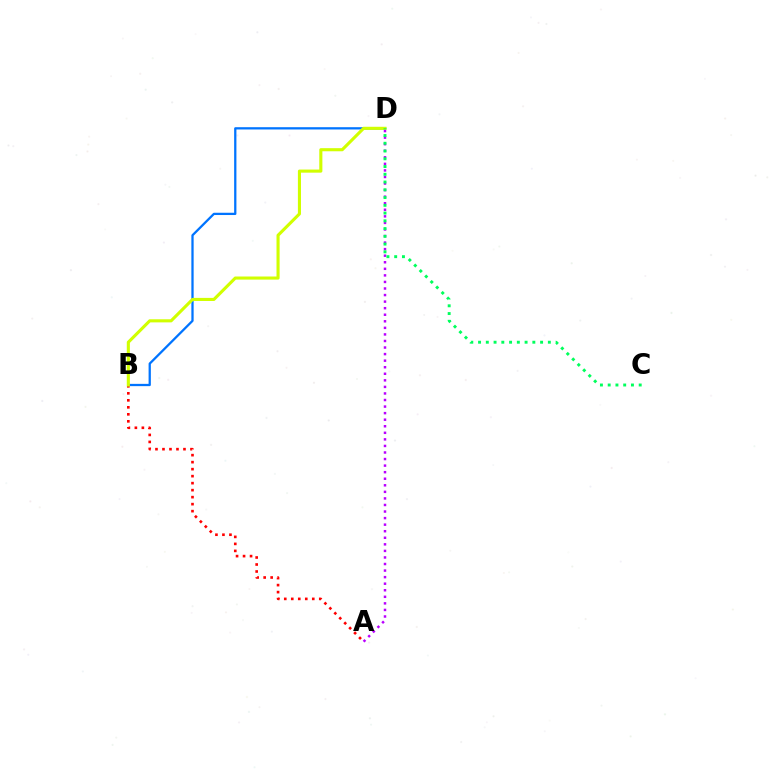{('B', 'D'): [{'color': '#0074ff', 'line_style': 'solid', 'thickness': 1.63}, {'color': '#d1ff00', 'line_style': 'solid', 'thickness': 2.23}], ('A', 'B'): [{'color': '#ff0000', 'line_style': 'dotted', 'thickness': 1.9}], ('A', 'D'): [{'color': '#b900ff', 'line_style': 'dotted', 'thickness': 1.78}], ('C', 'D'): [{'color': '#00ff5c', 'line_style': 'dotted', 'thickness': 2.11}]}